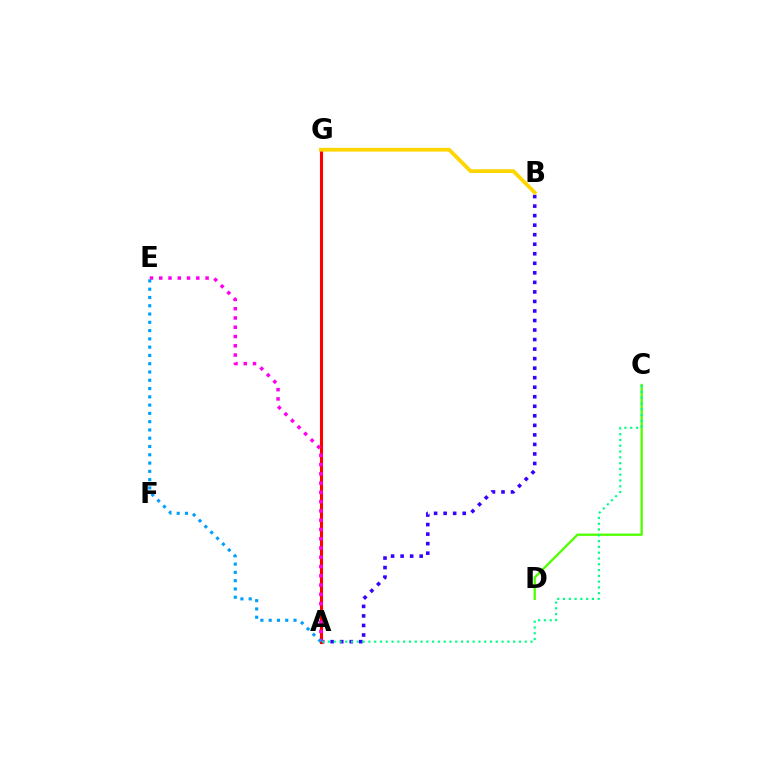{('A', 'B'): [{'color': '#3700ff', 'line_style': 'dotted', 'thickness': 2.59}], ('A', 'G'): [{'color': '#ff0000', 'line_style': 'solid', 'thickness': 2.23}], ('C', 'D'): [{'color': '#4fff00', 'line_style': 'solid', 'thickness': 1.66}], ('A', 'C'): [{'color': '#00ff86', 'line_style': 'dotted', 'thickness': 1.57}], ('A', 'E'): [{'color': '#ff00ed', 'line_style': 'dotted', 'thickness': 2.52}, {'color': '#009eff', 'line_style': 'dotted', 'thickness': 2.25}], ('B', 'G'): [{'color': '#ffd500', 'line_style': 'solid', 'thickness': 2.71}]}